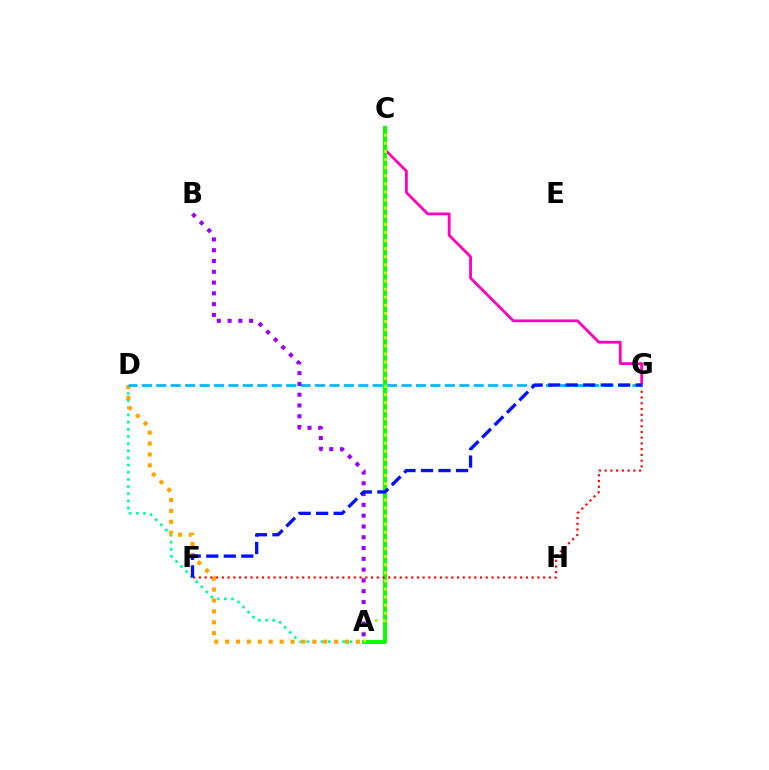{('A', 'D'): [{'color': '#00ff9d', 'line_style': 'dotted', 'thickness': 1.94}, {'color': '#ffa500', 'line_style': 'dotted', 'thickness': 2.96}], ('C', 'G'): [{'color': '#ff00bd', 'line_style': 'solid', 'thickness': 2.03}], ('A', 'C'): [{'color': '#08ff00', 'line_style': 'solid', 'thickness': 2.85}, {'color': '#b3ff00', 'line_style': 'dotted', 'thickness': 2.2}], ('F', 'G'): [{'color': '#ff0000', 'line_style': 'dotted', 'thickness': 1.56}, {'color': '#0010ff', 'line_style': 'dashed', 'thickness': 2.38}], ('D', 'G'): [{'color': '#00b5ff', 'line_style': 'dashed', 'thickness': 1.96}], ('A', 'B'): [{'color': '#9b00ff', 'line_style': 'dotted', 'thickness': 2.93}]}